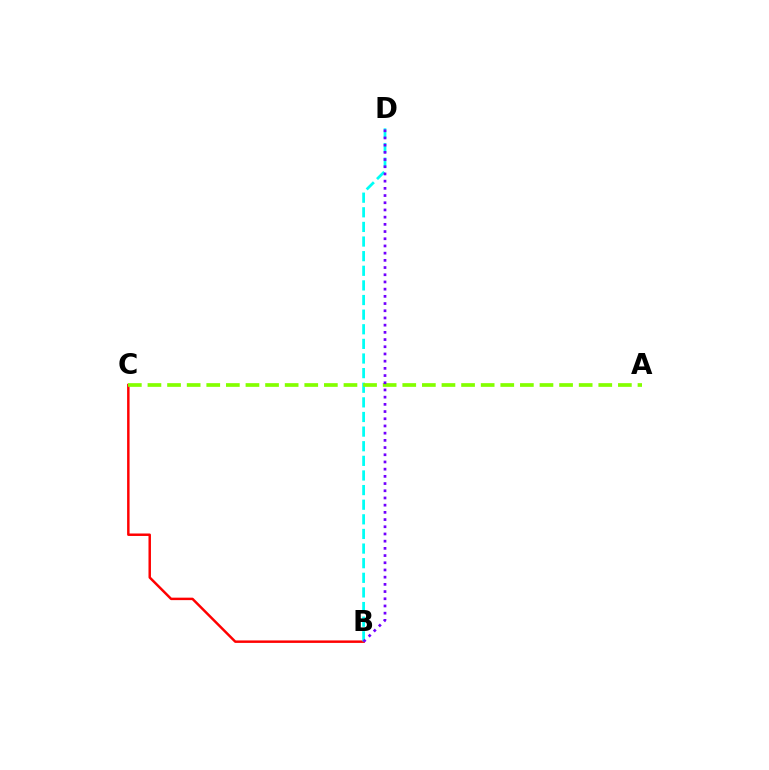{('B', 'C'): [{'color': '#ff0000', 'line_style': 'solid', 'thickness': 1.78}], ('B', 'D'): [{'color': '#00fff6', 'line_style': 'dashed', 'thickness': 1.99}, {'color': '#7200ff', 'line_style': 'dotted', 'thickness': 1.96}], ('A', 'C'): [{'color': '#84ff00', 'line_style': 'dashed', 'thickness': 2.66}]}